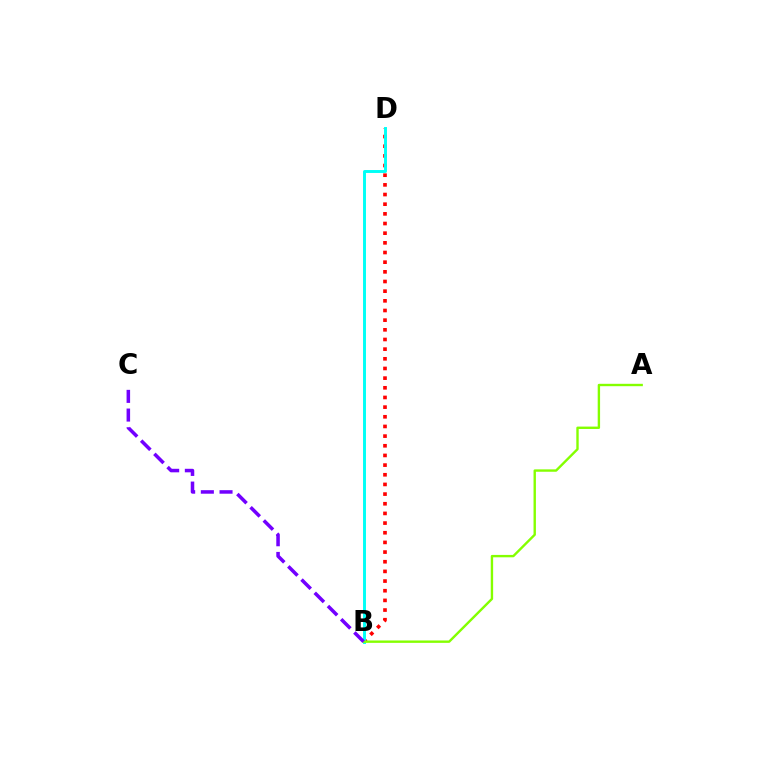{('B', 'D'): [{'color': '#ff0000', 'line_style': 'dotted', 'thickness': 2.63}, {'color': '#00fff6', 'line_style': 'solid', 'thickness': 2.11}], ('A', 'B'): [{'color': '#84ff00', 'line_style': 'solid', 'thickness': 1.72}], ('B', 'C'): [{'color': '#7200ff', 'line_style': 'dashed', 'thickness': 2.54}]}